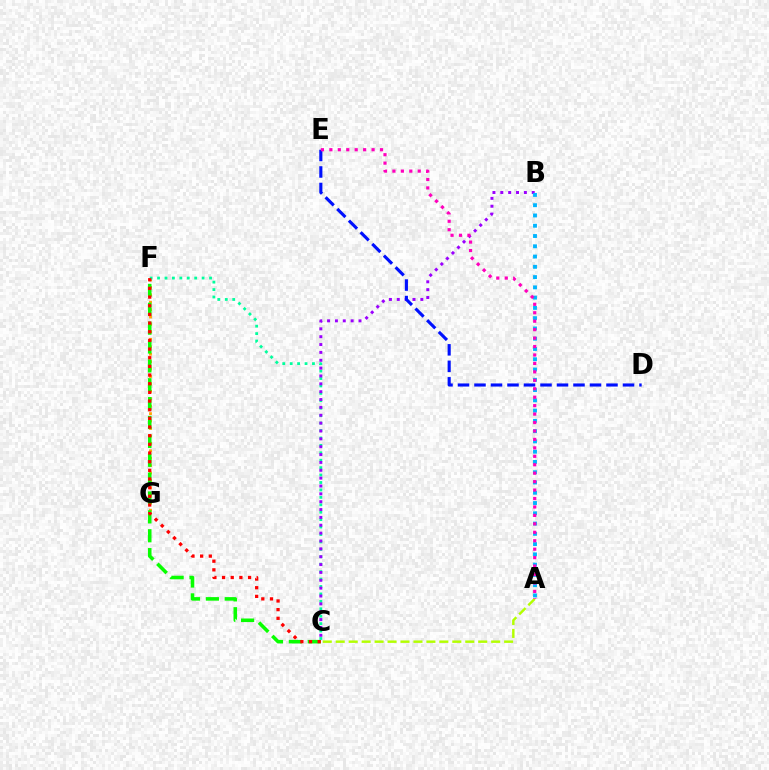{('F', 'G'): [{'color': '#ffa500', 'line_style': 'dotted', 'thickness': 2.02}], ('C', 'F'): [{'color': '#08ff00', 'line_style': 'dashed', 'thickness': 2.56}, {'color': '#00ff9d', 'line_style': 'dotted', 'thickness': 2.02}, {'color': '#ff0000', 'line_style': 'dotted', 'thickness': 2.35}], ('B', 'C'): [{'color': '#9b00ff', 'line_style': 'dotted', 'thickness': 2.14}], ('A', 'B'): [{'color': '#00b5ff', 'line_style': 'dotted', 'thickness': 2.79}], ('D', 'E'): [{'color': '#0010ff', 'line_style': 'dashed', 'thickness': 2.24}], ('A', 'C'): [{'color': '#b3ff00', 'line_style': 'dashed', 'thickness': 1.76}], ('A', 'E'): [{'color': '#ff00bd', 'line_style': 'dotted', 'thickness': 2.29}]}